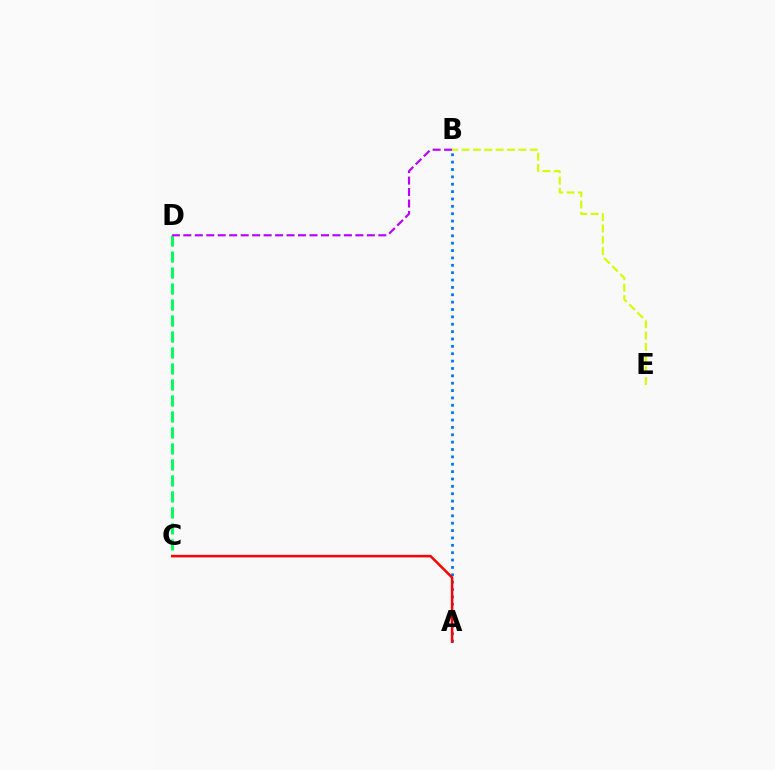{('B', 'E'): [{'color': '#d1ff00', 'line_style': 'dashed', 'thickness': 1.54}], ('A', 'B'): [{'color': '#0074ff', 'line_style': 'dotted', 'thickness': 2.0}], ('C', 'D'): [{'color': '#00ff5c', 'line_style': 'dashed', 'thickness': 2.17}], ('A', 'C'): [{'color': '#ff0000', 'line_style': 'solid', 'thickness': 1.82}], ('B', 'D'): [{'color': '#b900ff', 'line_style': 'dashed', 'thickness': 1.56}]}